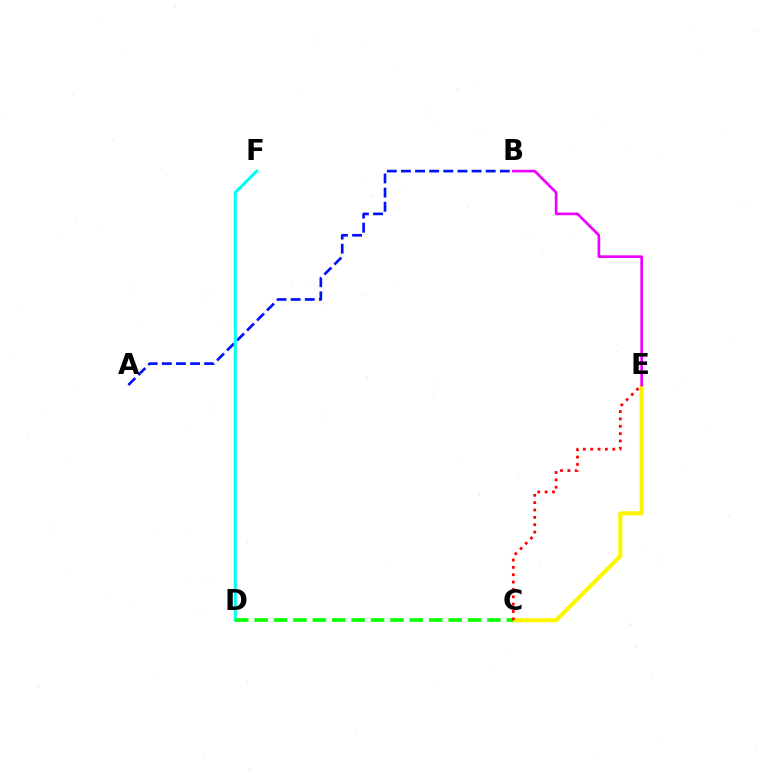{('C', 'E'): [{'color': '#fcf500', 'line_style': 'solid', 'thickness': 2.95}, {'color': '#ff0000', 'line_style': 'dotted', 'thickness': 2.0}], ('A', 'B'): [{'color': '#0010ff', 'line_style': 'dashed', 'thickness': 1.92}], ('D', 'F'): [{'color': '#00fff6', 'line_style': 'solid', 'thickness': 2.18}], ('B', 'E'): [{'color': '#ee00ff', 'line_style': 'solid', 'thickness': 1.92}], ('C', 'D'): [{'color': '#08ff00', 'line_style': 'dashed', 'thickness': 2.64}]}